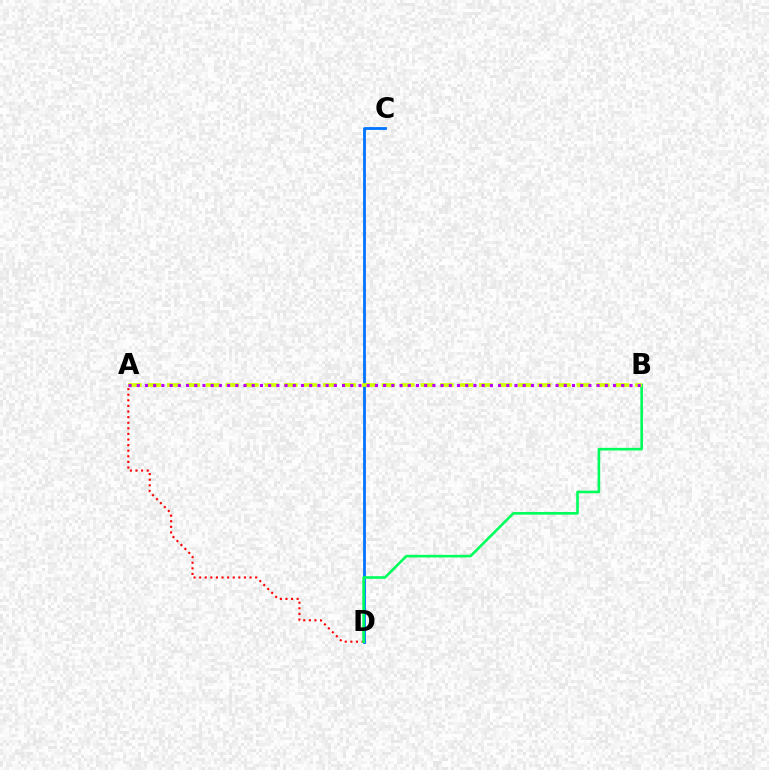{('A', 'D'): [{'color': '#ff0000', 'line_style': 'dotted', 'thickness': 1.52}], ('C', 'D'): [{'color': '#0074ff', 'line_style': 'solid', 'thickness': 2.02}], ('B', 'D'): [{'color': '#00ff5c', 'line_style': 'solid', 'thickness': 1.9}], ('A', 'B'): [{'color': '#d1ff00', 'line_style': 'dashed', 'thickness': 2.65}, {'color': '#b900ff', 'line_style': 'dotted', 'thickness': 2.23}]}